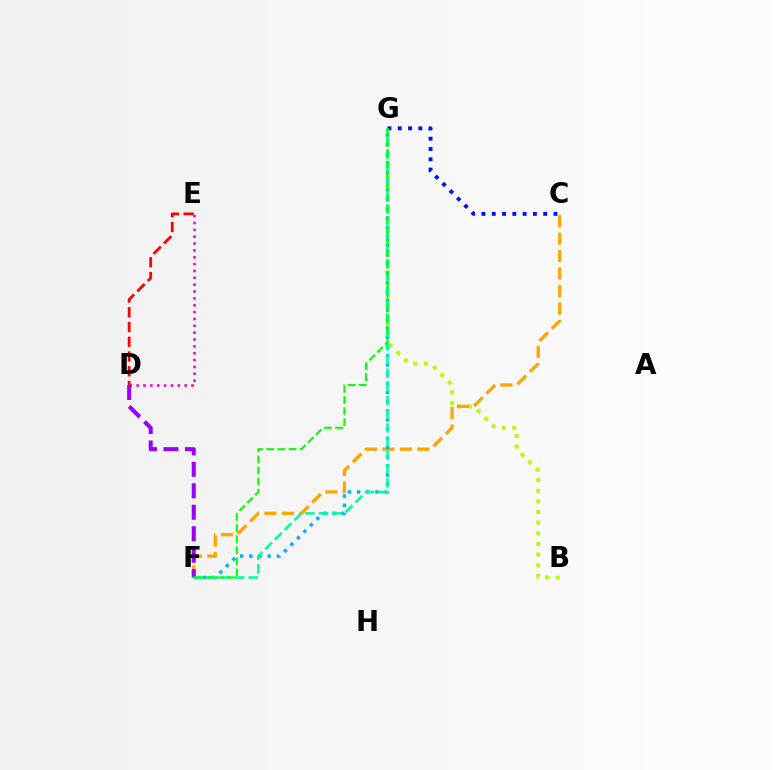{('D', 'E'): [{'color': '#ff00bd', 'line_style': 'dotted', 'thickness': 1.86}, {'color': '#ff0000', 'line_style': 'dashed', 'thickness': 2.0}], ('B', 'G'): [{'color': '#b3ff00', 'line_style': 'dotted', 'thickness': 2.89}], ('C', 'F'): [{'color': '#ffa500', 'line_style': 'dashed', 'thickness': 2.37}], ('F', 'G'): [{'color': '#00b5ff', 'line_style': 'dotted', 'thickness': 2.49}, {'color': '#00ff9d', 'line_style': 'dashed', 'thickness': 1.86}, {'color': '#08ff00', 'line_style': 'dashed', 'thickness': 1.51}], ('D', 'F'): [{'color': '#9b00ff', 'line_style': 'dashed', 'thickness': 2.92}], ('C', 'G'): [{'color': '#0010ff', 'line_style': 'dotted', 'thickness': 2.8}]}